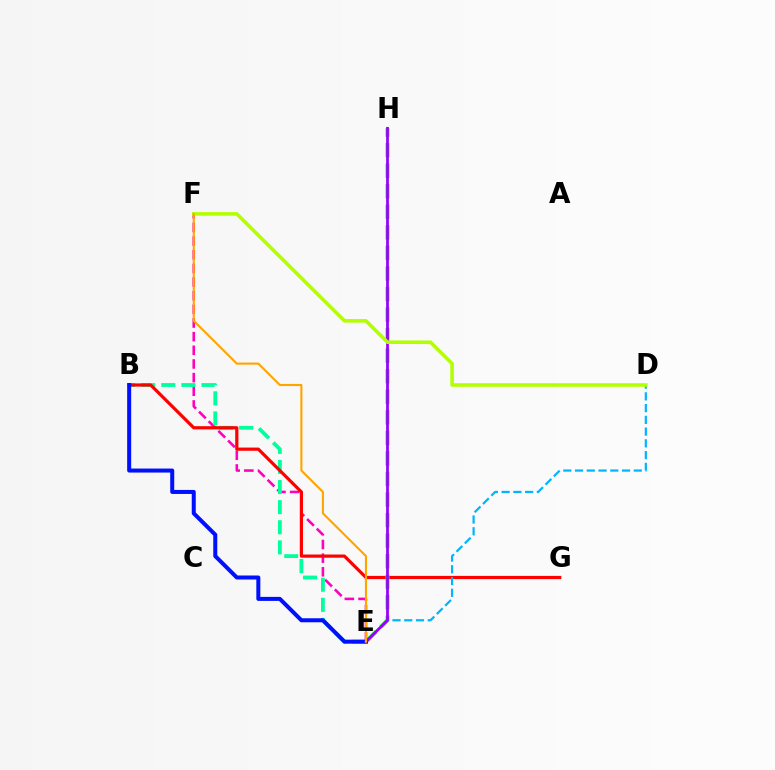{('E', 'F'): [{'color': '#ff00bd', 'line_style': 'dashed', 'thickness': 1.85}, {'color': '#ffa500', 'line_style': 'solid', 'thickness': 1.52}], ('B', 'E'): [{'color': '#00ff9d', 'line_style': 'dashed', 'thickness': 2.73}, {'color': '#0010ff', 'line_style': 'solid', 'thickness': 2.89}], ('B', 'G'): [{'color': '#ff0000', 'line_style': 'solid', 'thickness': 2.3}], ('E', 'H'): [{'color': '#08ff00', 'line_style': 'dashed', 'thickness': 2.79}, {'color': '#9b00ff', 'line_style': 'solid', 'thickness': 1.99}], ('D', 'E'): [{'color': '#00b5ff', 'line_style': 'dashed', 'thickness': 1.6}], ('D', 'F'): [{'color': '#b3ff00', 'line_style': 'solid', 'thickness': 2.56}]}